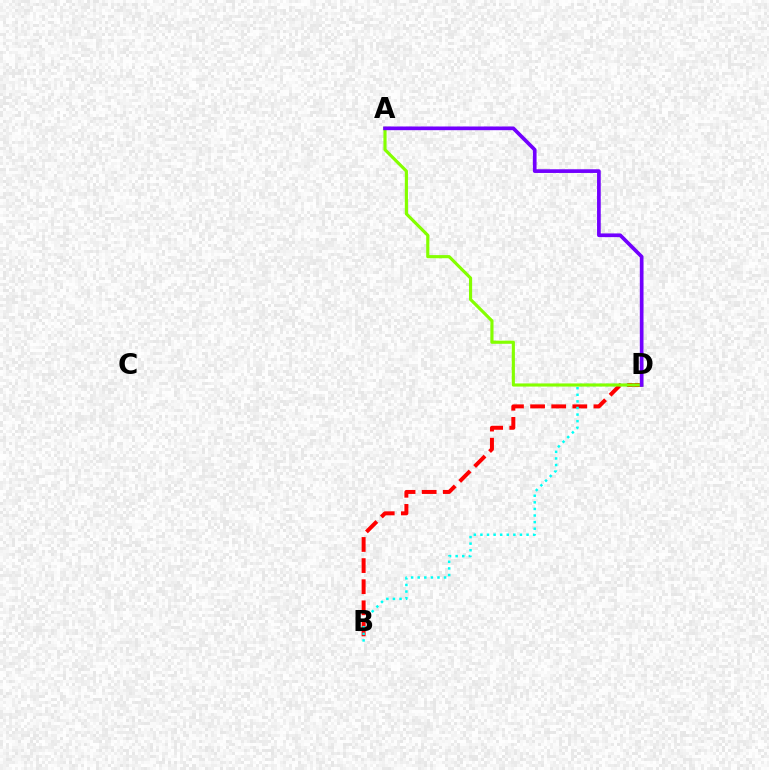{('B', 'D'): [{'color': '#ff0000', 'line_style': 'dashed', 'thickness': 2.87}, {'color': '#00fff6', 'line_style': 'dotted', 'thickness': 1.79}], ('A', 'D'): [{'color': '#84ff00', 'line_style': 'solid', 'thickness': 2.26}, {'color': '#7200ff', 'line_style': 'solid', 'thickness': 2.66}]}